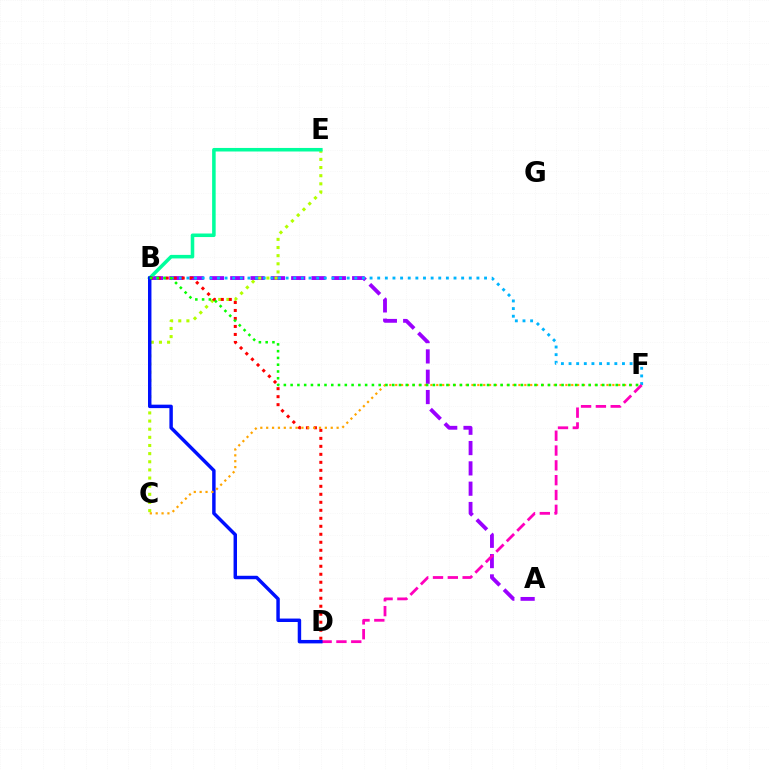{('A', 'B'): [{'color': '#9b00ff', 'line_style': 'dashed', 'thickness': 2.76}], ('C', 'E'): [{'color': '#b3ff00', 'line_style': 'dotted', 'thickness': 2.21}], ('B', 'F'): [{'color': '#00b5ff', 'line_style': 'dotted', 'thickness': 2.07}, {'color': '#08ff00', 'line_style': 'dotted', 'thickness': 1.84}], ('D', 'F'): [{'color': '#ff00bd', 'line_style': 'dashed', 'thickness': 2.01}], ('B', 'E'): [{'color': '#00ff9d', 'line_style': 'solid', 'thickness': 2.55}], ('B', 'D'): [{'color': '#ff0000', 'line_style': 'dotted', 'thickness': 2.17}, {'color': '#0010ff', 'line_style': 'solid', 'thickness': 2.48}], ('C', 'F'): [{'color': '#ffa500', 'line_style': 'dotted', 'thickness': 1.59}]}